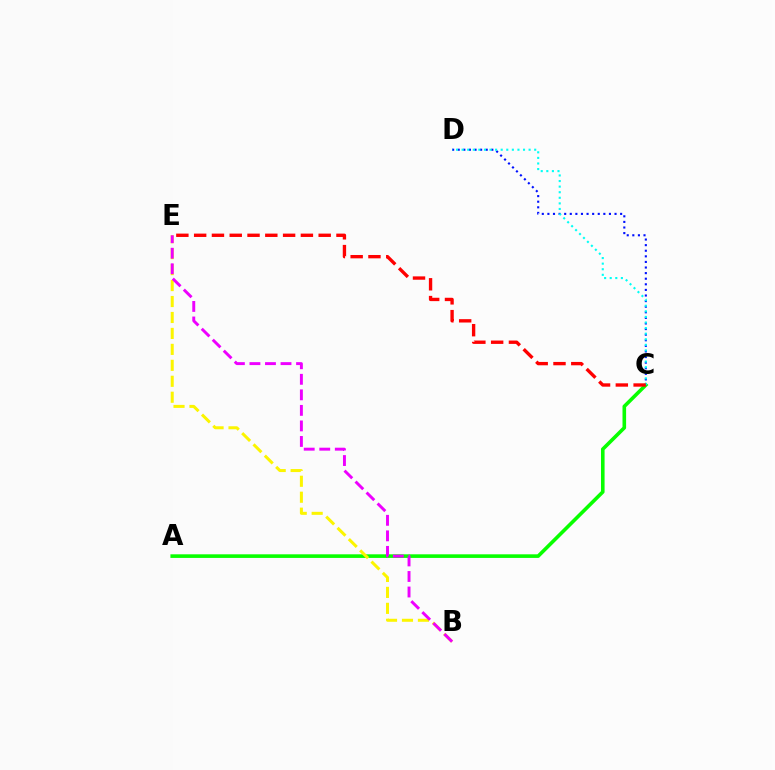{('A', 'C'): [{'color': '#08ff00', 'line_style': 'solid', 'thickness': 2.59}], ('C', 'D'): [{'color': '#0010ff', 'line_style': 'dotted', 'thickness': 1.52}, {'color': '#00fff6', 'line_style': 'dotted', 'thickness': 1.52}], ('B', 'E'): [{'color': '#fcf500', 'line_style': 'dashed', 'thickness': 2.17}, {'color': '#ee00ff', 'line_style': 'dashed', 'thickness': 2.11}], ('C', 'E'): [{'color': '#ff0000', 'line_style': 'dashed', 'thickness': 2.42}]}